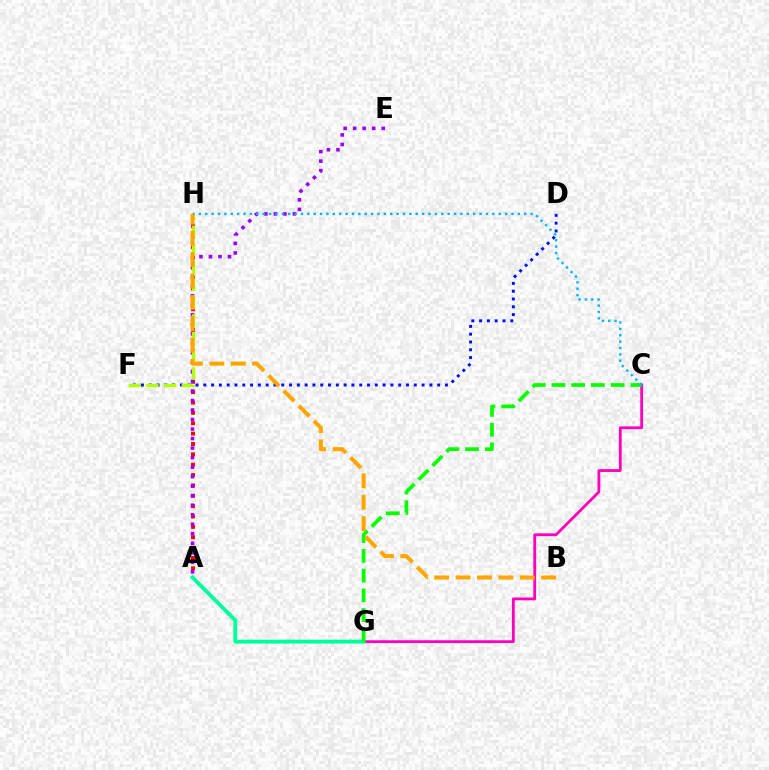{('D', 'F'): [{'color': '#0010ff', 'line_style': 'dotted', 'thickness': 2.12}], ('C', 'G'): [{'color': '#ff00bd', 'line_style': 'solid', 'thickness': 2.02}, {'color': '#08ff00', 'line_style': 'dashed', 'thickness': 2.68}], ('A', 'H'): [{'color': '#ff0000', 'line_style': 'dotted', 'thickness': 2.82}], ('A', 'E'): [{'color': '#9b00ff', 'line_style': 'dotted', 'thickness': 2.59}], ('F', 'H'): [{'color': '#b3ff00', 'line_style': 'dashed', 'thickness': 2.41}], ('A', 'G'): [{'color': '#00ff9d', 'line_style': 'solid', 'thickness': 2.77}], ('C', 'H'): [{'color': '#00b5ff', 'line_style': 'dotted', 'thickness': 1.73}], ('B', 'H'): [{'color': '#ffa500', 'line_style': 'dashed', 'thickness': 2.91}]}